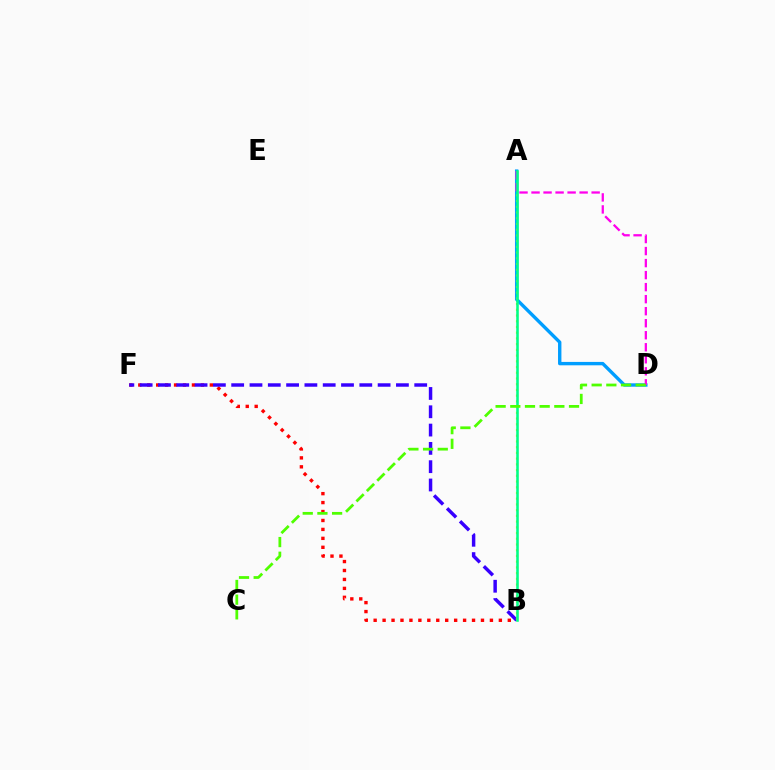{('A', 'D'): [{'color': '#009eff', 'line_style': 'solid', 'thickness': 2.44}, {'color': '#ff00ed', 'line_style': 'dashed', 'thickness': 1.63}], ('B', 'F'): [{'color': '#ff0000', 'line_style': 'dotted', 'thickness': 2.43}, {'color': '#3700ff', 'line_style': 'dashed', 'thickness': 2.49}], ('A', 'B'): [{'color': '#ffd500', 'line_style': 'dotted', 'thickness': 1.56}, {'color': '#00ff86', 'line_style': 'solid', 'thickness': 1.85}], ('C', 'D'): [{'color': '#4fff00', 'line_style': 'dashed', 'thickness': 1.99}]}